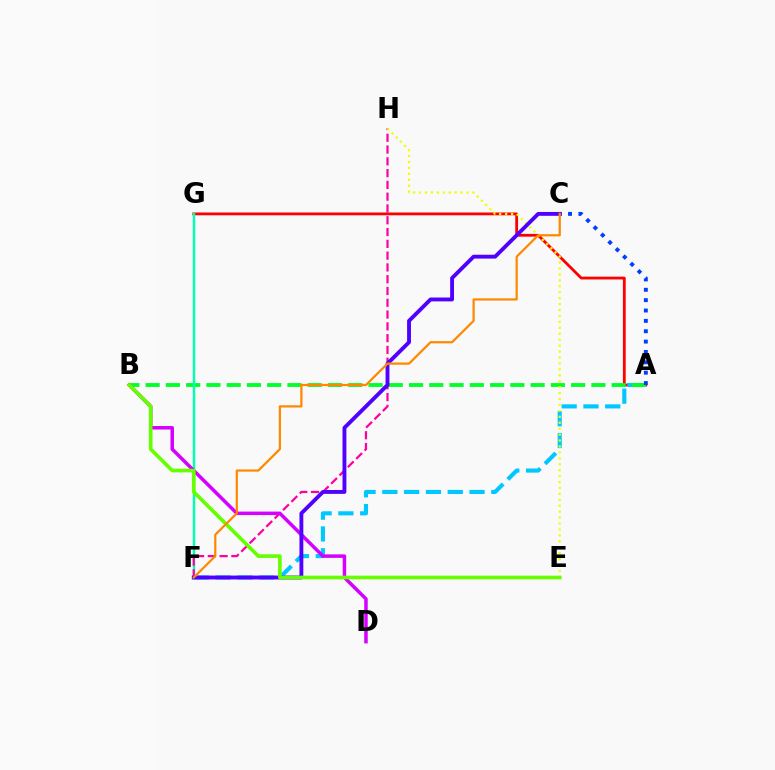{('A', 'G'): [{'color': '#ff0000', 'line_style': 'solid', 'thickness': 2.02}], ('A', 'F'): [{'color': '#00c7ff', 'line_style': 'dashed', 'thickness': 2.96}], ('A', 'B'): [{'color': '#00ff27', 'line_style': 'dashed', 'thickness': 2.75}], ('F', 'G'): [{'color': '#00ffaf', 'line_style': 'solid', 'thickness': 1.74}], ('F', 'H'): [{'color': '#ff00a0', 'line_style': 'dashed', 'thickness': 1.6}], ('B', 'D'): [{'color': '#d600ff', 'line_style': 'solid', 'thickness': 2.52}], ('A', 'C'): [{'color': '#003fff', 'line_style': 'dotted', 'thickness': 2.82}], ('E', 'H'): [{'color': '#eeff00', 'line_style': 'dotted', 'thickness': 1.61}], ('C', 'F'): [{'color': '#4f00ff', 'line_style': 'solid', 'thickness': 2.78}, {'color': '#ff8800', 'line_style': 'solid', 'thickness': 1.6}], ('B', 'E'): [{'color': '#66ff00', 'line_style': 'solid', 'thickness': 2.63}]}